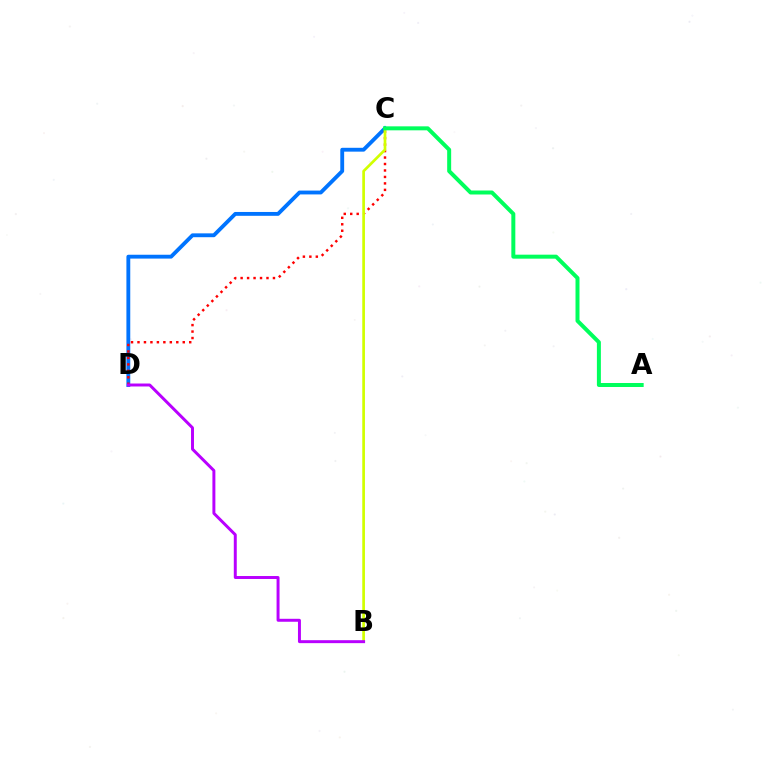{('C', 'D'): [{'color': '#0074ff', 'line_style': 'solid', 'thickness': 2.77}, {'color': '#ff0000', 'line_style': 'dotted', 'thickness': 1.76}], ('B', 'C'): [{'color': '#d1ff00', 'line_style': 'solid', 'thickness': 1.94}], ('A', 'C'): [{'color': '#00ff5c', 'line_style': 'solid', 'thickness': 2.87}], ('B', 'D'): [{'color': '#b900ff', 'line_style': 'solid', 'thickness': 2.13}]}